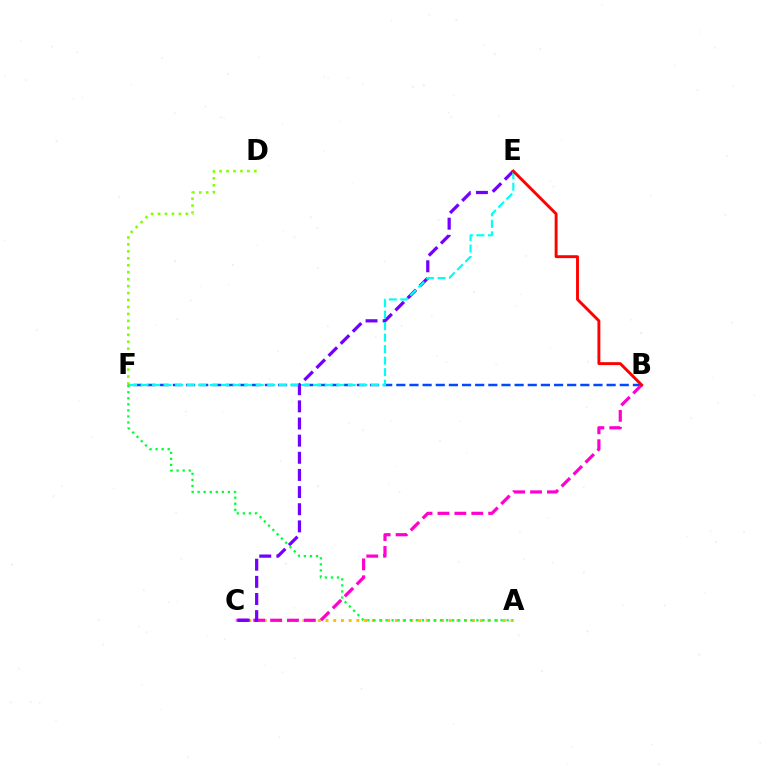{('B', 'F'): [{'color': '#004bff', 'line_style': 'dashed', 'thickness': 1.79}], ('A', 'C'): [{'color': '#ffbd00', 'line_style': 'dotted', 'thickness': 2.09}], ('B', 'C'): [{'color': '#ff00cf', 'line_style': 'dashed', 'thickness': 2.3}], ('C', 'E'): [{'color': '#7200ff', 'line_style': 'dashed', 'thickness': 2.33}], ('E', 'F'): [{'color': '#00fff6', 'line_style': 'dashed', 'thickness': 1.56}], ('B', 'E'): [{'color': '#ff0000', 'line_style': 'solid', 'thickness': 2.09}], ('A', 'F'): [{'color': '#00ff39', 'line_style': 'dotted', 'thickness': 1.65}], ('D', 'F'): [{'color': '#84ff00', 'line_style': 'dotted', 'thickness': 1.89}]}